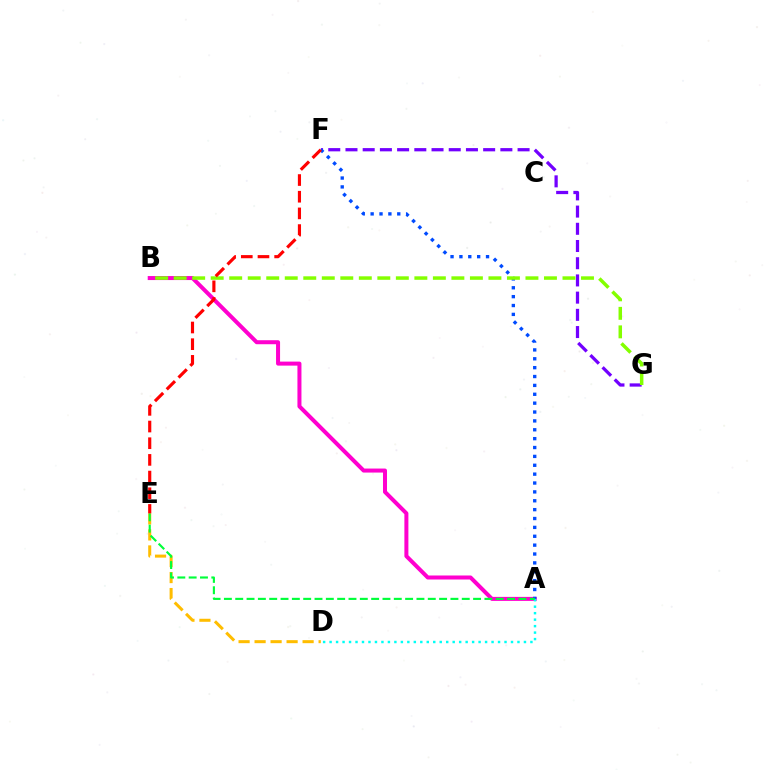{('F', 'G'): [{'color': '#7200ff', 'line_style': 'dashed', 'thickness': 2.34}], ('A', 'B'): [{'color': '#ff00cf', 'line_style': 'solid', 'thickness': 2.89}], ('A', 'F'): [{'color': '#004bff', 'line_style': 'dotted', 'thickness': 2.41}], ('A', 'D'): [{'color': '#00fff6', 'line_style': 'dotted', 'thickness': 1.76}], ('D', 'E'): [{'color': '#ffbd00', 'line_style': 'dashed', 'thickness': 2.17}], ('A', 'E'): [{'color': '#00ff39', 'line_style': 'dashed', 'thickness': 1.54}], ('B', 'G'): [{'color': '#84ff00', 'line_style': 'dashed', 'thickness': 2.52}], ('E', 'F'): [{'color': '#ff0000', 'line_style': 'dashed', 'thickness': 2.27}]}